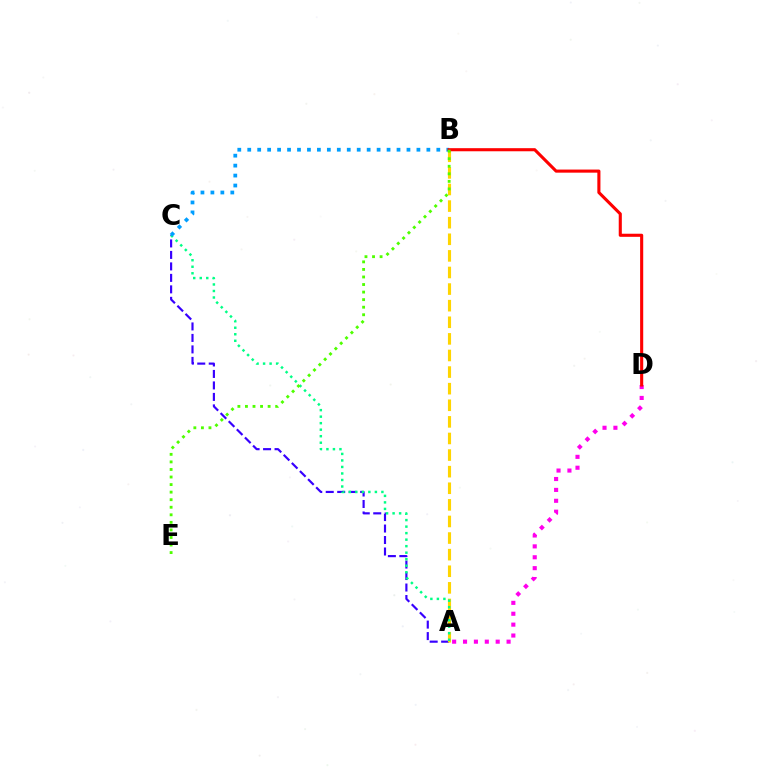{('A', 'C'): [{'color': '#3700ff', 'line_style': 'dashed', 'thickness': 1.56}, {'color': '#00ff86', 'line_style': 'dotted', 'thickness': 1.77}], ('A', 'B'): [{'color': '#ffd500', 'line_style': 'dashed', 'thickness': 2.25}], ('A', 'D'): [{'color': '#ff00ed', 'line_style': 'dotted', 'thickness': 2.96}], ('B', 'C'): [{'color': '#009eff', 'line_style': 'dotted', 'thickness': 2.7}], ('B', 'D'): [{'color': '#ff0000', 'line_style': 'solid', 'thickness': 2.23}], ('B', 'E'): [{'color': '#4fff00', 'line_style': 'dotted', 'thickness': 2.05}]}